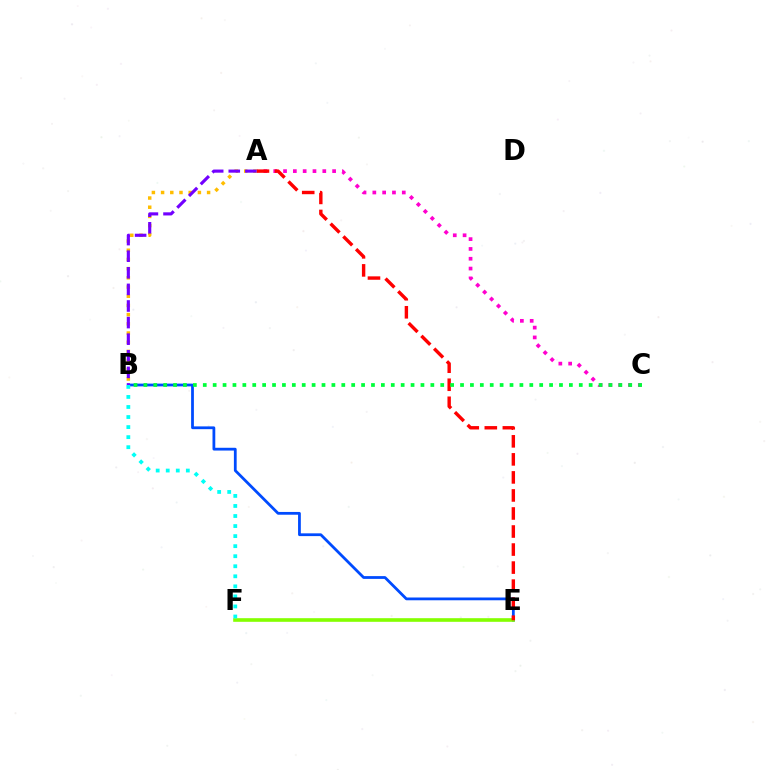{('B', 'E'): [{'color': '#004bff', 'line_style': 'solid', 'thickness': 2.0}], ('E', 'F'): [{'color': '#84ff00', 'line_style': 'solid', 'thickness': 2.61}], ('A', 'C'): [{'color': '#ff00cf', 'line_style': 'dotted', 'thickness': 2.67}], ('A', 'E'): [{'color': '#ff0000', 'line_style': 'dashed', 'thickness': 2.45}], ('A', 'B'): [{'color': '#ffbd00', 'line_style': 'dotted', 'thickness': 2.5}, {'color': '#7200ff', 'line_style': 'dashed', 'thickness': 2.25}], ('B', 'F'): [{'color': '#00fff6', 'line_style': 'dotted', 'thickness': 2.73}], ('B', 'C'): [{'color': '#00ff39', 'line_style': 'dotted', 'thickness': 2.69}]}